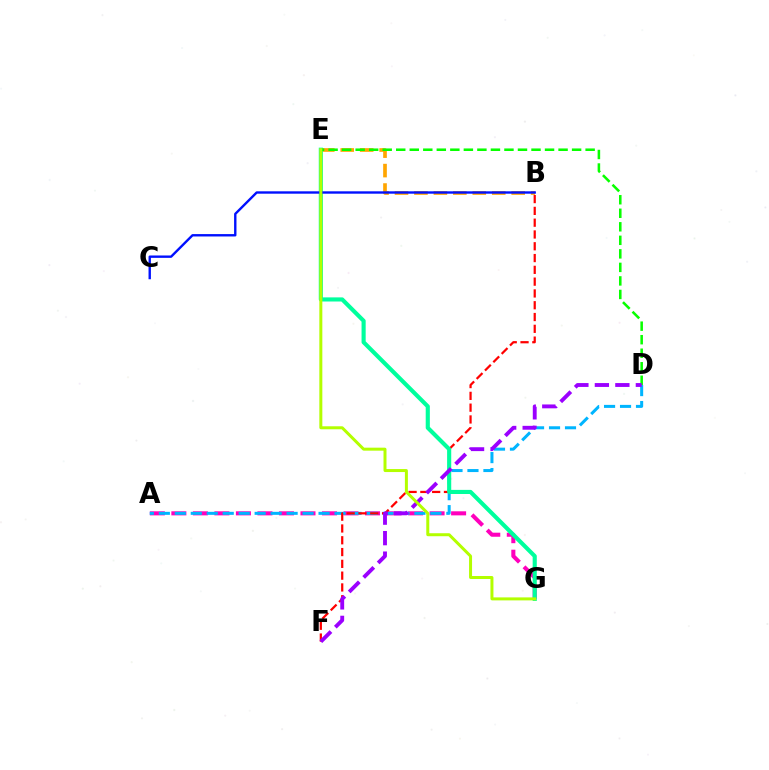{('B', 'E'): [{'color': '#ffa500', 'line_style': 'dashed', 'thickness': 2.64}], ('A', 'G'): [{'color': '#ff00bd', 'line_style': 'dashed', 'thickness': 2.92}], ('A', 'D'): [{'color': '#00b5ff', 'line_style': 'dashed', 'thickness': 2.17}], ('B', 'F'): [{'color': '#ff0000', 'line_style': 'dashed', 'thickness': 1.6}], ('E', 'G'): [{'color': '#00ff9d', 'line_style': 'solid', 'thickness': 2.97}, {'color': '#b3ff00', 'line_style': 'solid', 'thickness': 2.15}], ('D', 'E'): [{'color': '#08ff00', 'line_style': 'dashed', 'thickness': 1.84}], ('D', 'F'): [{'color': '#9b00ff', 'line_style': 'dashed', 'thickness': 2.78}], ('B', 'C'): [{'color': '#0010ff', 'line_style': 'solid', 'thickness': 1.71}]}